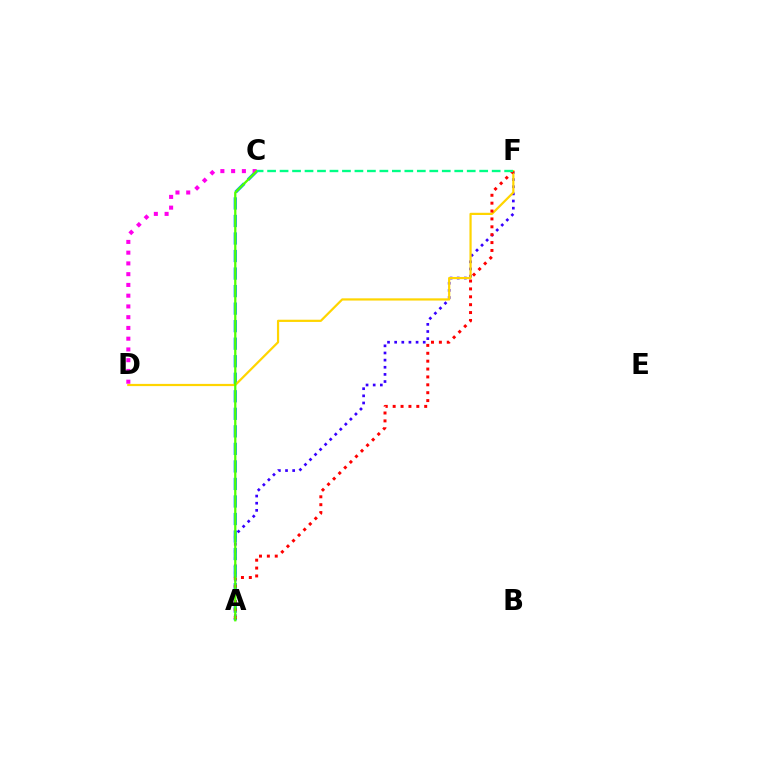{('A', 'F'): [{'color': '#3700ff', 'line_style': 'dotted', 'thickness': 1.94}, {'color': '#ff0000', 'line_style': 'dotted', 'thickness': 2.14}], ('A', 'C'): [{'color': '#009eff', 'line_style': 'dashed', 'thickness': 2.38}, {'color': '#4fff00', 'line_style': 'solid', 'thickness': 1.62}], ('D', 'F'): [{'color': '#ffd500', 'line_style': 'solid', 'thickness': 1.59}], ('C', 'D'): [{'color': '#ff00ed', 'line_style': 'dotted', 'thickness': 2.92}], ('C', 'F'): [{'color': '#00ff86', 'line_style': 'dashed', 'thickness': 1.69}]}